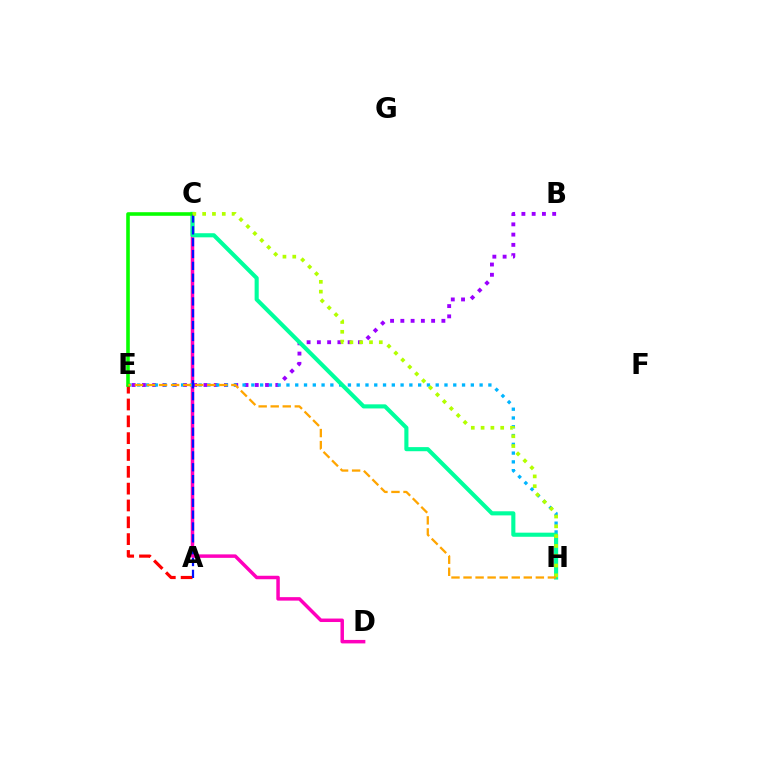{('B', 'E'): [{'color': '#9b00ff', 'line_style': 'dotted', 'thickness': 2.79}], ('C', 'D'): [{'color': '#ff00bd', 'line_style': 'solid', 'thickness': 2.51}], ('E', 'H'): [{'color': '#00b5ff', 'line_style': 'dotted', 'thickness': 2.39}, {'color': '#ffa500', 'line_style': 'dashed', 'thickness': 1.64}], ('C', 'H'): [{'color': '#00ff9d', 'line_style': 'solid', 'thickness': 2.96}, {'color': '#b3ff00', 'line_style': 'dotted', 'thickness': 2.66}], ('A', 'E'): [{'color': '#ff0000', 'line_style': 'dashed', 'thickness': 2.29}], ('C', 'E'): [{'color': '#08ff00', 'line_style': 'solid', 'thickness': 2.58}], ('A', 'C'): [{'color': '#0010ff', 'line_style': 'dashed', 'thickness': 1.61}]}